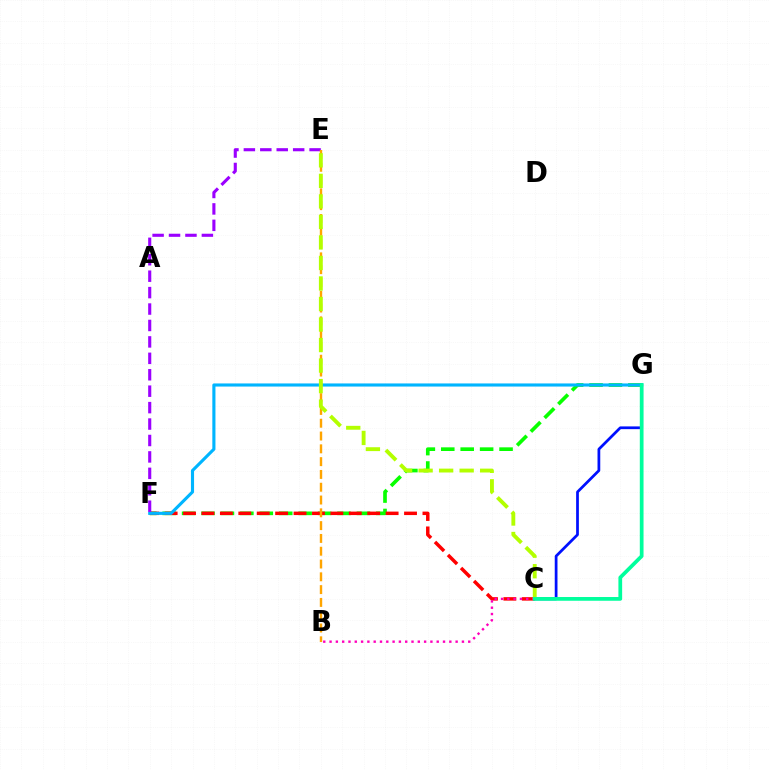{('F', 'G'): [{'color': '#08ff00', 'line_style': 'dashed', 'thickness': 2.64}, {'color': '#00b5ff', 'line_style': 'solid', 'thickness': 2.24}], ('C', 'F'): [{'color': '#ff0000', 'line_style': 'dashed', 'thickness': 2.5}], ('C', 'G'): [{'color': '#0010ff', 'line_style': 'solid', 'thickness': 1.98}, {'color': '#00ff9d', 'line_style': 'solid', 'thickness': 2.69}], ('E', 'F'): [{'color': '#9b00ff', 'line_style': 'dashed', 'thickness': 2.23}], ('B', 'C'): [{'color': '#ff00bd', 'line_style': 'dotted', 'thickness': 1.71}], ('B', 'E'): [{'color': '#ffa500', 'line_style': 'dashed', 'thickness': 1.74}], ('C', 'E'): [{'color': '#b3ff00', 'line_style': 'dashed', 'thickness': 2.79}]}